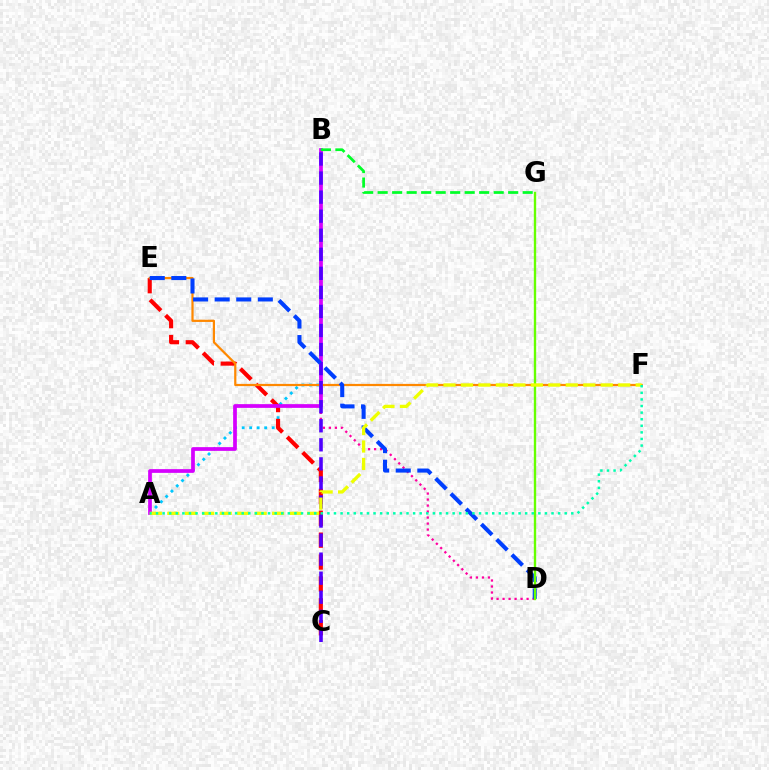{('A', 'B'): [{'color': '#00c7ff', 'line_style': 'dotted', 'thickness': 2.04}, {'color': '#d600ff', 'line_style': 'solid', 'thickness': 2.68}], ('B', 'D'): [{'color': '#ff00a0', 'line_style': 'dotted', 'thickness': 1.63}], ('C', 'E'): [{'color': '#ff0000', 'line_style': 'dashed', 'thickness': 2.98}], ('E', 'F'): [{'color': '#ff8800', 'line_style': 'solid', 'thickness': 1.59}], ('B', 'C'): [{'color': '#4f00ff', 'line_style': 'dashed', 'thickness': 2.59}], ('D', 'E'): [{'color': '#003fff', 'line_style': 'dashed', 'thickness': 2.93}], ('D', 'G'): [{'color': '#66ff00', 'line_style': 'solid', 'thickness': 1.7}], ('A', 'F'): [{'color': '#eeff00', 'line_style': 'dashed', 'thickness': 2.37}, {'color': '#00ffaf', 'line_style': 'dotted', 'thickness': 1.79}], ('B', 'G'): [{'color': '#00ff27', 'line_style': 'dashed', 'thickness': 1.97}]}